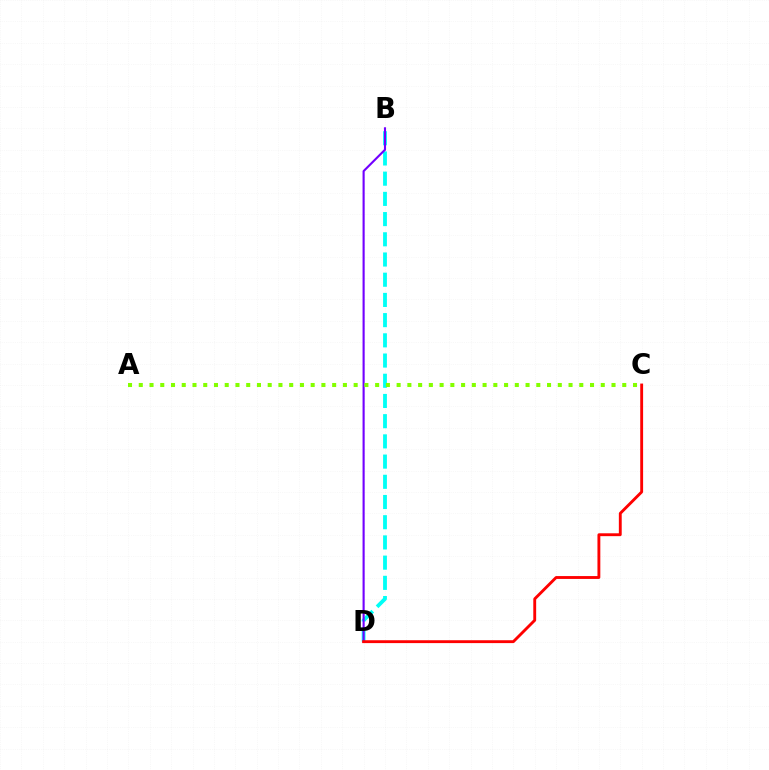{('B', 'D'): [{'color': '#00fff6', 'line_style': 'dashed', 'thickness': 2.75}, {'color': '#7200ff', 'line_style': 'solid', 'thickness': 1.53}], ('A', 'C'): [{'color': '#84ff00', 'line_style': 'dotted', 'thickness': 2.92}], ('C', 'D'): [{'color': '#ff0000', 'line_style': 'solid', 'thickness': 2.07}]}